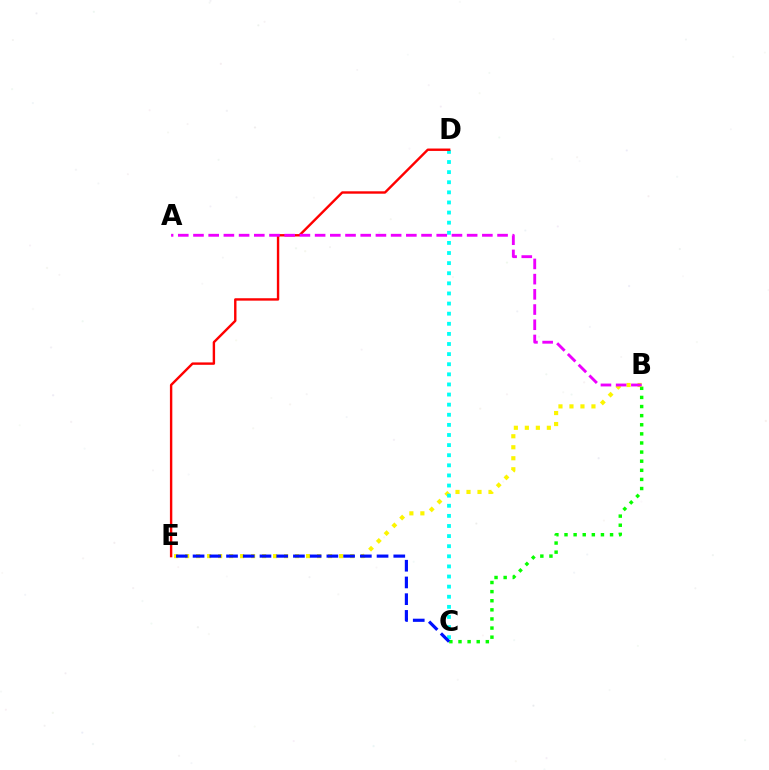{('B', 'C'): [{'color': '#08ff00', 'line_style': 'dotted', 'thickness': 2.48}], ('B', 'E'): [{'color': '#fcf500', 'line_style': 'dotted', 'thickness': 2.99}], ('C', 'D'): [{'color': '#00fff6', 'line_style': 'dotted', 'thickness': 2.75}], ('C', 'E'): [{'color': '#0010ff', 'line_style': 'dashed', 'thickness': 2.27}], ('D', 'E'): [{'color': '#ff0000', 'line_style': 'solid', 'thickness': 1.73}], ('A', 'B'): [{'color': '#ee00ff', 'line_style': 'dashed', 'thickness': 2.07}]}